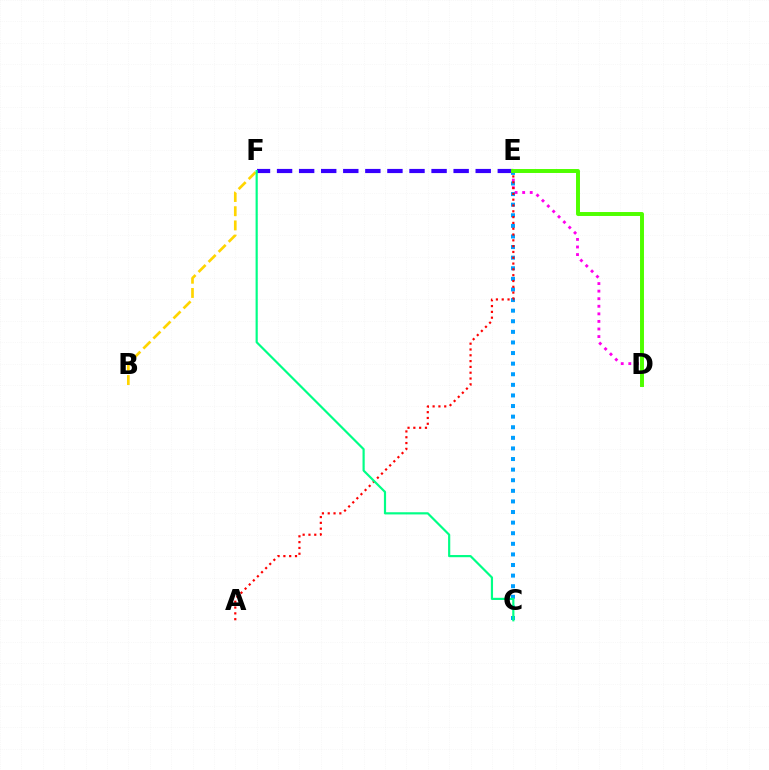{('D', 'E'): [{'color': '#ff00ed', 'line_style': 'dotted', 'thickness': 2.06}, {'color': '#4fff00', 'line_style': 'solid', 'thickness': 2.84}], ('C', 'E'): [{'color': '#009eff', 'line_style': 'dotted', 'thickness': 2.88}], ('B', 'F'): [{'color': '#ffd500', 'line_style': 'dashed', 'thickness': 1.93}], ('A', 'E'): [{'color': '#ff0000', 'line_style': 'dotted', 'thickness': 1.58}], ('E', 'F'): [{'color': '#3700ff', 'line_style': 'dashed', 'thickness': 3.0}], ('C', 'F'): [{'color': '#00ff86', 'line_style': 'solid', 'thickness': 1.57}]}